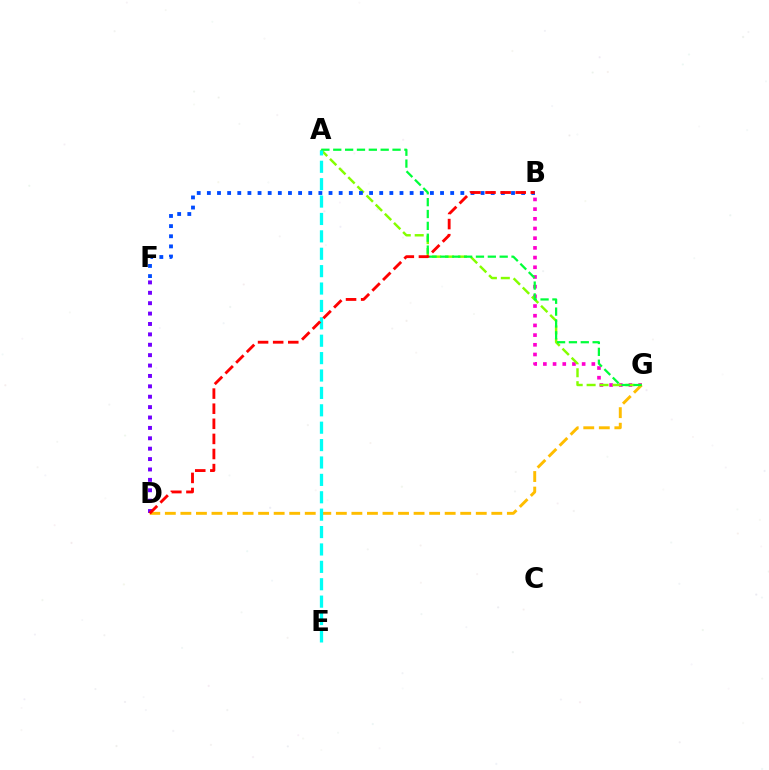{('B', 'G'): [{'color': '#ff00cf', 'line_style': 'dotted', 'thickness': 2.63}], ('D', 'G'): [{'color': '#ffbd00', 'line_style': 'dashed', 'thickness': 2.11}], ('A', 'G'): [{'color': '#84ff00', 'line_style': 'dashed', 'thickness': 1.76}, {'color': '#00ff39', 'line_style': 'dashed', 'thickness': 1.61}], ('A', 'E'): [{'color': '#00fff6', 'line_style': 'dashed', 'thickness': 2.36}], ('D', 'F'): [{'color': '#7200ff', 'line_style': 'dotted', 'thickness': 2.82}], ('B', 'F'): [{'color': '#004bff', 'line_style': 'dotted', 'thickness': 2.75}], ('B', 'D'): [{'color': '#ff0000', 'line_style': 'dashed', 'thickness': 2.05}]}